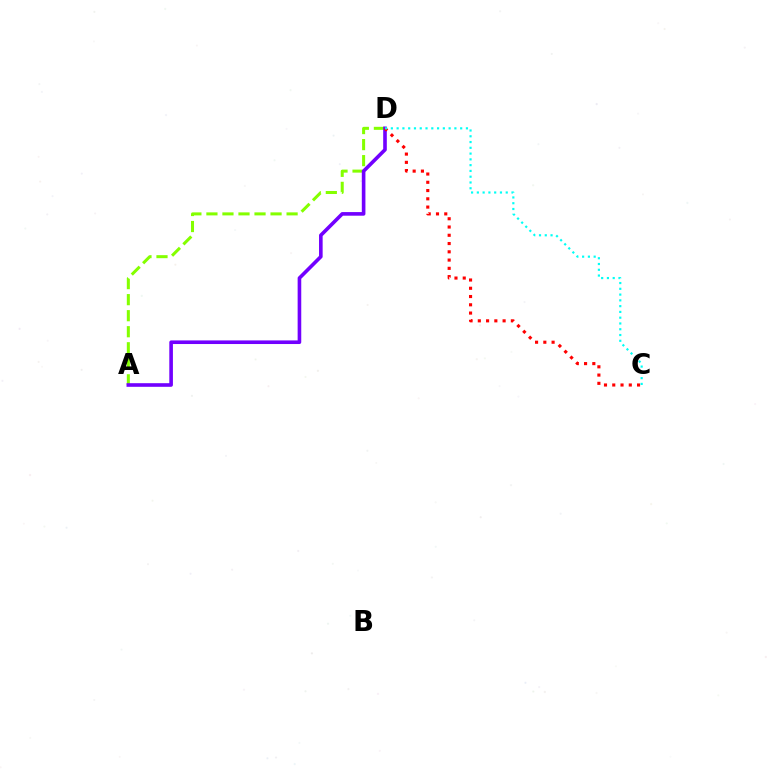{('A', 'D'): [{'color': '#84ff00', 'line_style': 'dashed', 'thickness': 2.18}, {'color': '#7200ff', 'line_style': 'solid', 'thickness': 2.6}], ('C', 'D'): [{'color': '#ff0000', 'line_style': 'dotted', 'thickness': 2.25}, {'color': '#00fff6', 'line_style': 'dotted', 'thickness': 1.57}]}